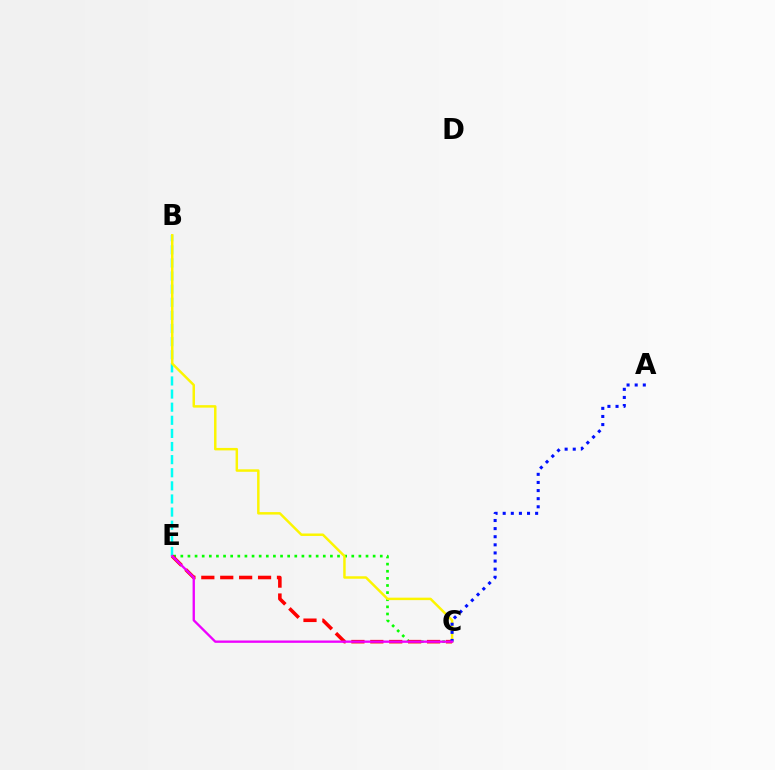{('B', 'E'): [{'color': '#00fff6', 'line_style': 'dashed', 'thickness': 1.78}], ('C', 'E'): [{'color': '#08ff00', 'line_style': 'dotted', 'thickness': 1.94}, {'color': '#ff0000', 'line_style': 'dashed', 'thickness': 2.57}, {'color': '#ee00ff', 'line_style': 'solid', 'thickness': 1.68}], ('B', 'C'): [{'color': '#fcf500', 'line_style': 'solid', 'thickness': 1.78}], ('A', 'C'): [{'color': '#0010ff', 'line_style': 'dotted', 'thickness': 2.2}]}